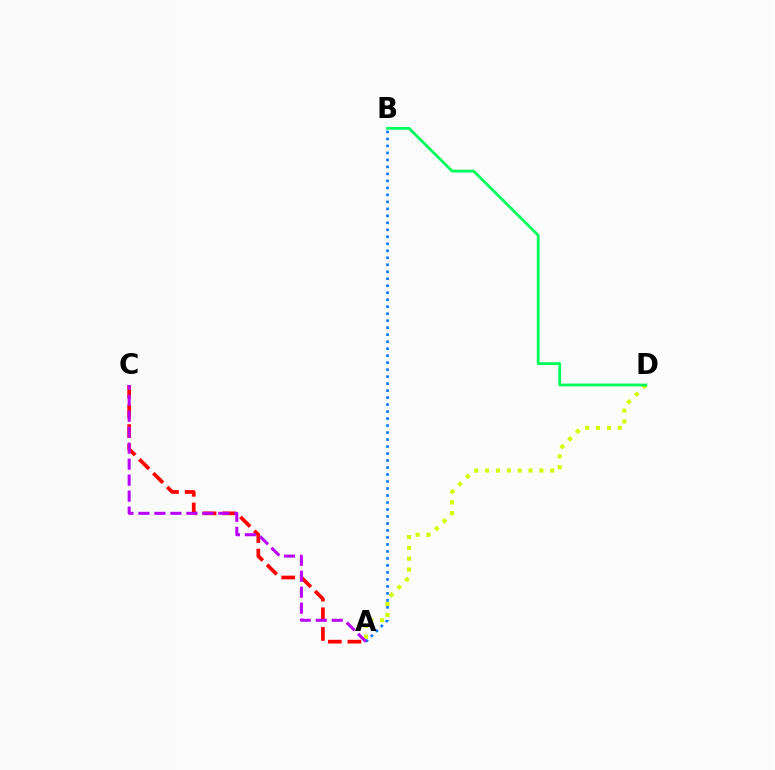{('A', 'B'): [{'color': '#0074ff', 'line_style': 'dotted', 'thickness': 1.9}], ('A', 'C'): [{'color': '#ff0000', 'line_style': 'dashed', 'thickness': 2.67}, {'color': '#b900ff', 'line_style': 'dashed', 'thickness': 2.17}], ('A', 'D'): [{'color': '#d1ff00', 'line_style': 'dotted', 'thickness': 2.95}], ('B', 'D'): [{'color': '#00ff5c', 'line_style': 'solid', 'thickness': 2.03}]}